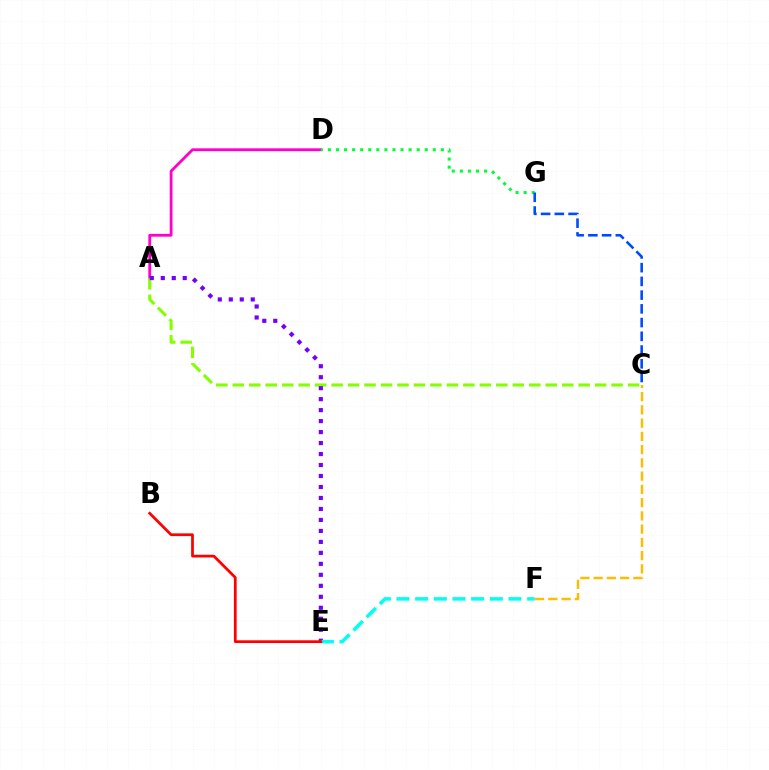{('A', 'D'): [{'color': '#ff00cf', 'line_style': 'solid', 'thickness': 2.02}], ('A', 'C'): [{'color': '#84ff00', 'line_style': 'dashed', 'thickness': 2.24}], ('A', 'E'): [{'color': '#7200ff', 'line_style': 'dotted', 'thickness': 2.98}], ('E', 'F'): [{'color': '#00fff6', 'line_style': 'dashed', 'thickness': 2.54}], ('B', 'E'): [{'color': '#ff0000', 'line_style': 'solid', 'thickness': 1.97}], ('D', 'G'): [{'color': '#00ff39', 'line_style': 'dotted', 'thickness': 2.19}], ('C', 'G'): [{'color': '#004bff', 'line_style': 'dashed', 'thickness': 1.87}], ('C', 'F'): [{'color': '#ffbd00', 'line_style': 'dashed', 'thickness': 1.8}]}